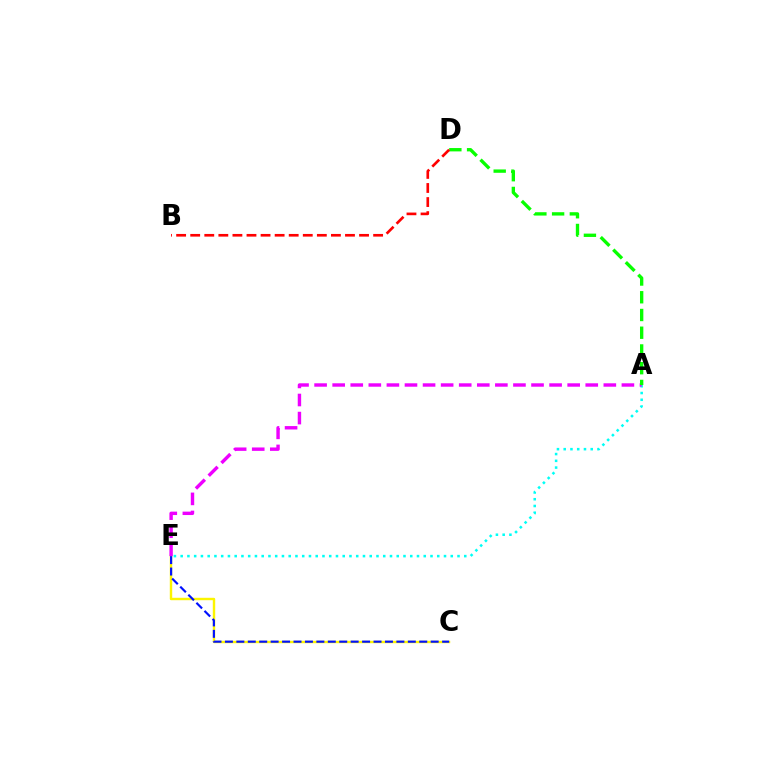{('A', 'E'): [{'color': '#00fff6', 'line_style': 'dotted', 'thickness': 1.83}, {'color': '#ee00ff', 'line_style': 'dashed', 'thickness': 2.46}], ('C', 'E'): [{'color': '#fcf500', 'line_style': 'solid', 'thickness': 1.74}, {'color': '#0010ff', 'line_style': 'dashed', 'thickness': 1.55}], ('A', 'D'): [{'color': '#08ff00', 'line_style': 'dashed', 'thickness': 2.41}], ('B', 'D'): [{'color': '#ff0000', 'line_style': 'dashed', 'thickness': 1.91}]}